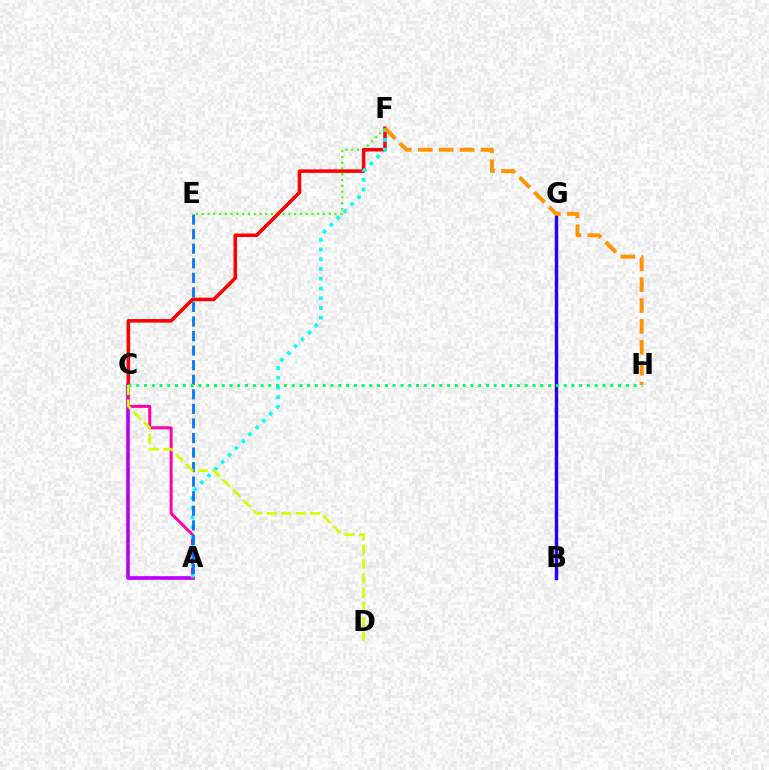{('E', 'F'): [{'color': '#3dff00', 'line_style': 'dotted', 'thickness': 1.57}], ('C', 'F'): [{'color': '#ff0000', 'line_style': 'solid', 'thickness': 2.55}], ('A', 'C'): [{'color': '#b900ff', 'line_style': 'solid', 'thickness': 2.64}, {'color': '#ff00ac', 'line_style': 'solid', 'thickness': 2.16}], ('B', 'G'): [{'color': '#2500ff', 'line_style': 'solid', 'thickness': 2.45}], ('A', 'F'): [{'color': '#00fff6', 'line_style': 'dotted', 'thickness': 2.64}], ('A', 'E'): [{'color': '#0074ff', 'line_style': 'dashed', 'thickness': 1.98}], ('C', 'H'): [{'color': '#00ff5c', 'line_style': 'dotted', 'thickness': 2.11}], ('C', 'D'): [{'color': '#d1ff00', 'line_style': 'dashed', 'thickness': 1.96}], ('F', 'H'): [{'color': '#ff9400', 'line_style': 'dashed', 'thickness': 2.84}]}